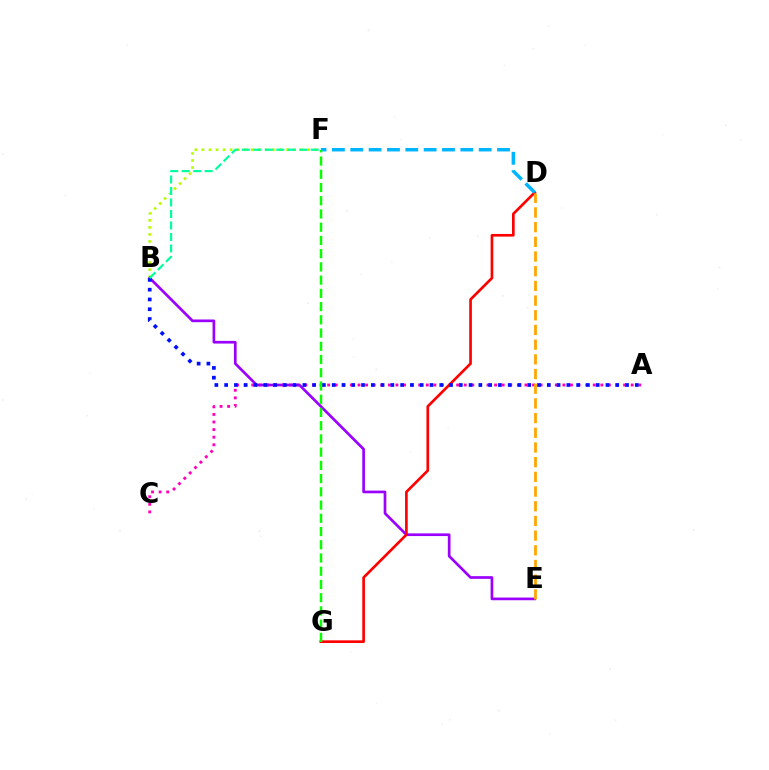{('A', 'C'): [{'color': '#ff00bd', 'line_style': 'dotted', 'thickness': 2.06}], ('B', 'F'): [{'color': '#b3ff00', 'line_style': 'dotted', 'thickness': 1.92}, {'color': '#00ff9d', 'line_style': 'dashed', 'thickness': 1.56}], ('B', 'E'): [{'color': '#9b00ff', 'line_style': 'solid', 'thickness': 1.93}], ('D', 'G'): [{'color': '#ff0000', 'line_style': 'solid', 'thickness': 1.92}], ('D', 'F'): [{'color': '#00b5ff', 'line_style': 'dashed', 'thickness': 2.49}], ('A', 'B'): [{'color': '#0010ff', 'line_style': 'dotted', 'thickness': 2.66}], ('F', 'G'): [{'color': '#08ff00', 'line_style': 'dashed', 'thickness': 1.8}], ('D', 'E'): [{'color': '#ffa500', 'line_style': 'dashed', 'thickness': 2.0}]}